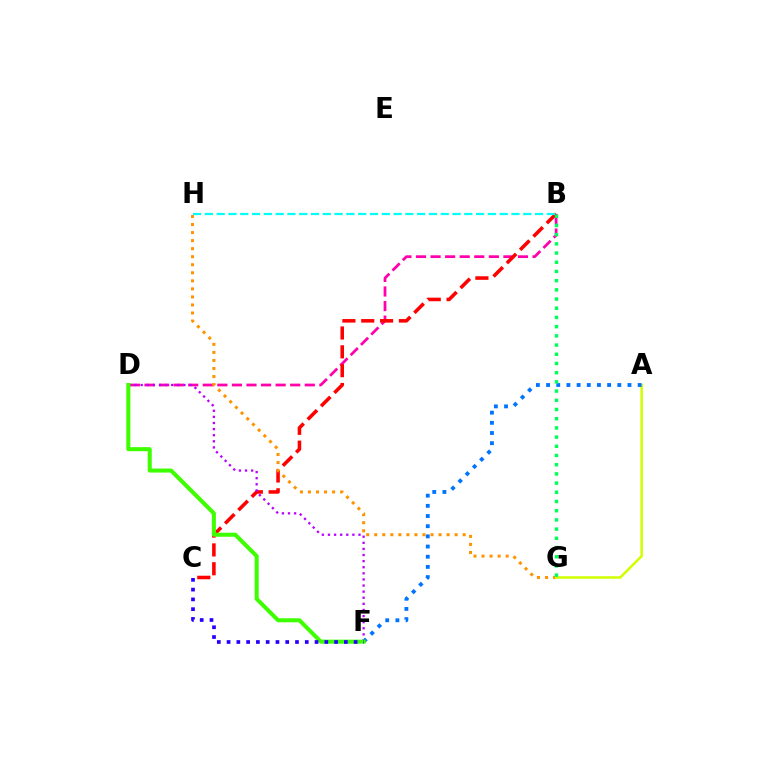{('B', 'D'): [{'color': '#ff00ac', 'line_style': 'dashed', 'thickness': 1.98}], ('B', 'C'): [{'color': '#ff0000', 'line_style': 'dashed', 'thickness': 2.56}], ('G', 'H'): [{'color': '#ff9400', 'line_style': 'dotted', 'thickness': 2.19}], ('D', 'F'): [{'color': '#b900ff', 'line_style': 'dotted', 'thickness': 1.66}, {'color': '#3dff00', 'line_style': 'solid', 'thickness': 2.9}], ('B', 'H'): [{'color': '#00fff6', 'line_style': 'dashed', 'thickness': 1.6}], ('A', 'G'): [{'color': '#d1ff00', 'line_style': 'solid', 'thickness': 1.82}], ('A', 'F'): [{'color': '#0074ff', 'line_style': 'dotted', 'thickness': 2.77}], ('B', 'G'): [{'color': '#00ff5c', 'line_style': 'dotted', 'thickness': 2.5}], ('C', 'F'): [{'color': '#2500ff', 'line_style': 'dotted', 'thickness': 2.66}]}